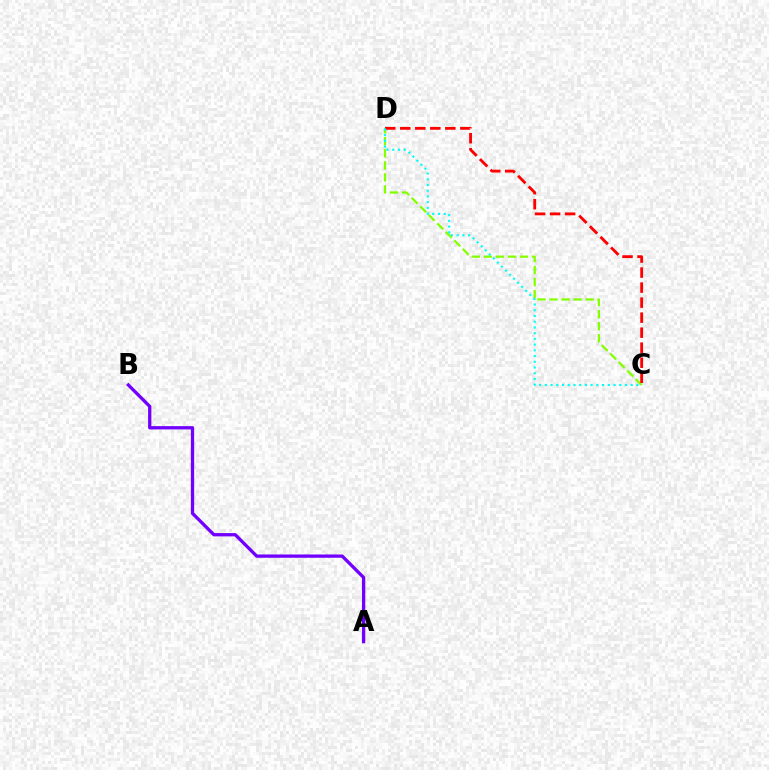{('A', 'B'): [{'color': '#7200ff', 'line_style': 'solid', 'thickness': 2.37}], ('C', 'D'): [{'color': '#84ff00', 'line_style': 'dashed', 'thickness': 1.64}, {'color': '#ff0000', 'line_style': 'dashed', 'thickness': 2.04}, {'color': '#00fff6', 'line_style': 'dotted', 'thickness': 1.56}]}